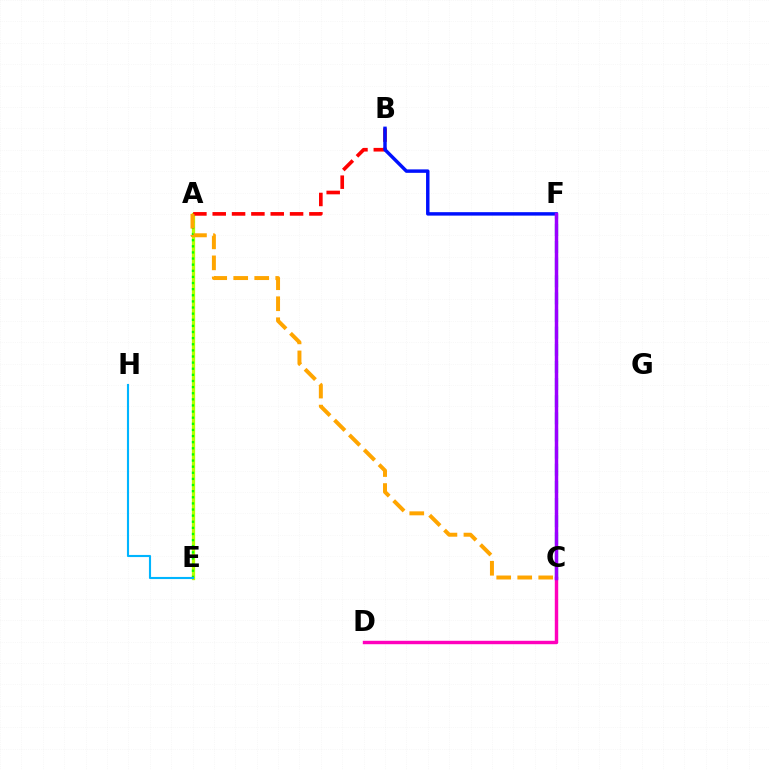{('A', 'E'): [{'color': '#b3ff00', 'line_style': 'solid', 'thickness': 2.36}, {'color': '#08ff00', 'line_style': 'dotted', 'thickness': 1.66}], ('C', 'D'): [{'color': '#ff00bd', 'line_style': 'solid', 'thickness': 2.47}], ('A', 'B'): [{'color': '#ff0000', 'line_style': 'dashed', 'thickness': 2.63}], ('B', 'F'): [{'color': '#0010ff', 'line_style': 'solid', 'thickness': 2.48}], ('E', 'H'): [{'color': '#00b5ff', 'line_style': 'solid', 'thickness': 1.53}], ('C', 'F'): [{'color': '#00ff9d', 'line_style': 'dashed', 'thickness': 2.33}, {'color': '#9b00ff', 'line_style': 'solid', 'thickness': 2.51}], ('A', 'C'): [{'color': '#ffa500', 'line_style': 'dashed', 'thickness': 2.85}]}